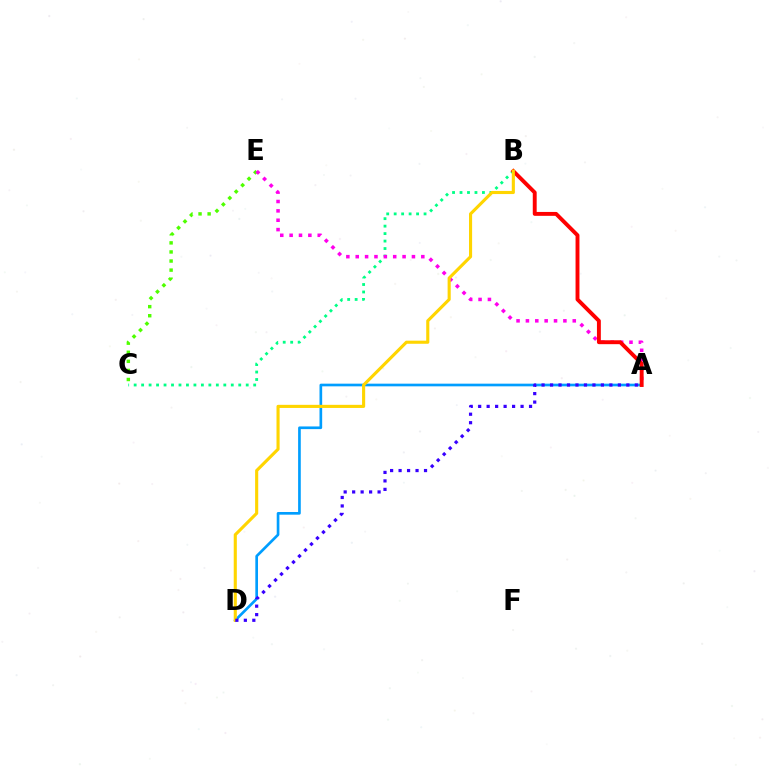{('A', 'D'): [{'color': '#009eff', 'line_style': 'solid', 'thickness': 1.93}, {'color': '#3700ff', 'line_style': 'dotted', 'thickness': 2.3}], ('B', 'C'): [{'color': '#00ff86', 'line_style': 'dotted', 'thickness': 2.03}], ('C', 'E'): [{'color': '#4fff00', 'line_style': 'dotted', 'thickness': 2.47}], ('A', 'E'): [{'color': '#ff00ed', 'line_style': 'dotted', 'thickness': 2.55}], ('A', 'B'): [{'color': '#ff0000', 'line_style': 'solid', 'thickness': 2.81}], ('B', 'D'): [{'color': '#ffd500', 'line_style': 'solid', 'thickness': 2.24}]}